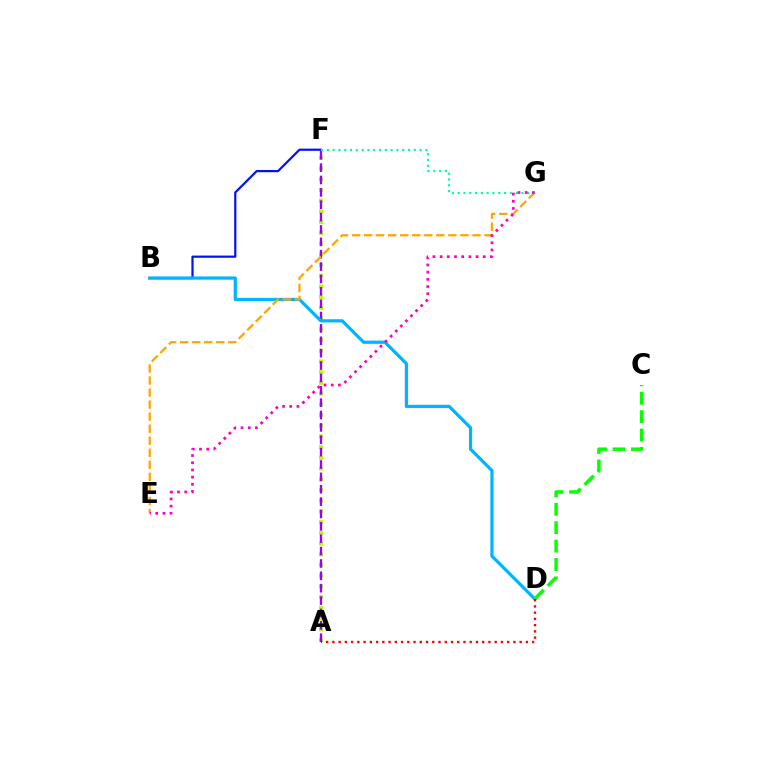{('A', 'F'): [{'color': '#b3ff00', 'line_style': 'dotted', 'thickness': 2.91}, {'color': '#9b00ff', 'line_style': 'dashed', 'thickness': 1.68}], ('B', 'F'): [{'color': '#0010ff', 'line_style': 'solid', 'thickness': 1.58}], ('B', 'D'): [{'color': '#00b5ff', 'line_style': 'solid', 'thickness': 2.31}], ('E', 'G'): [{'color': '#ffa500', 'line_style': 'dashed', 'thickness': 1.64}, {'color': '#ff00bd', 'line_style': 'dotted', 'thickness': 1.95}], ('C', 'D'): [{'color': '#08ff00', 'line_style': 'dashed', 'thickness': 2.5}], ('A', 'D'): [{'color': '#ff0000', 'line_style': 'dotted', 'thickness': 1.7}], ('F', 'G'): [{'color': '#00ff9d', 'line_style': 'dotted', 'thickness': 1.57}]}